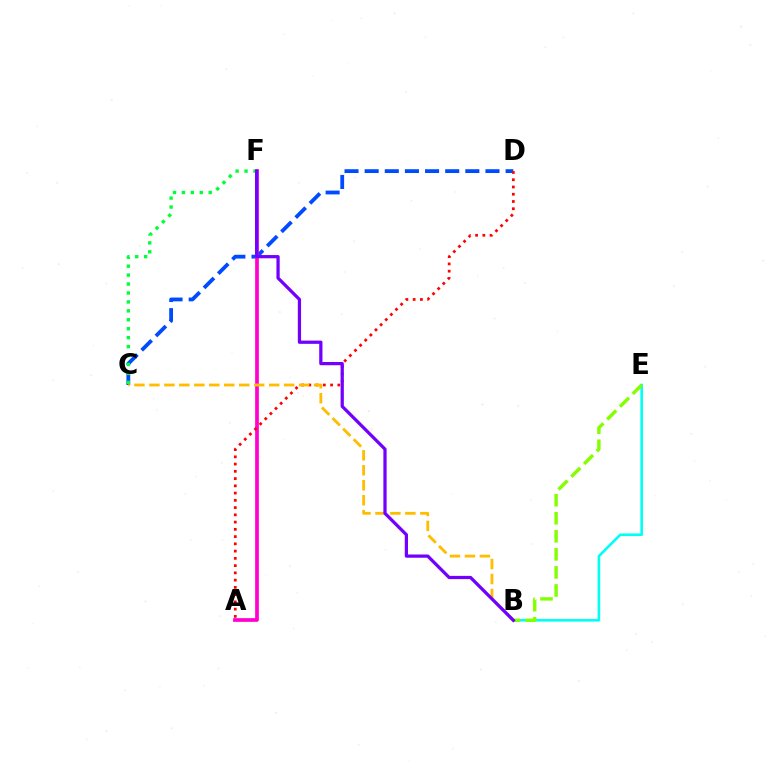{('B', 'E'): [{'color': '#00fff6', 'line_style': 'solid', 'thickness': 1.88}, {'color': '#84ff00', 'line_style': 'dashed', 'thickness': 2.45}], ('C', 'D'): [{'color': '#004bff', 'line_style': 'dashed', 'thickness': 2.74}], ('A', 'F'): [{'color': '#ff00cf', 'line_style': 'solid', 'thickness': 2.67}], ('C', 'F'): [{'color': '#00ff39', 'line_style': 'dotted', 'thickness': 2.43}], ('A', 'D'): [{'color': '#ff0000', 'line_style': 'dotted', 'thickness': 1.97}], ('B', 'C'): [{'color': '#ffbd00', 'line_style': 'dashed', 'thickness': 2.03}], ('B', 'F'): [{'color': '#7200ff', 'line_style': 'solid', 'thickness': 2.34}]}